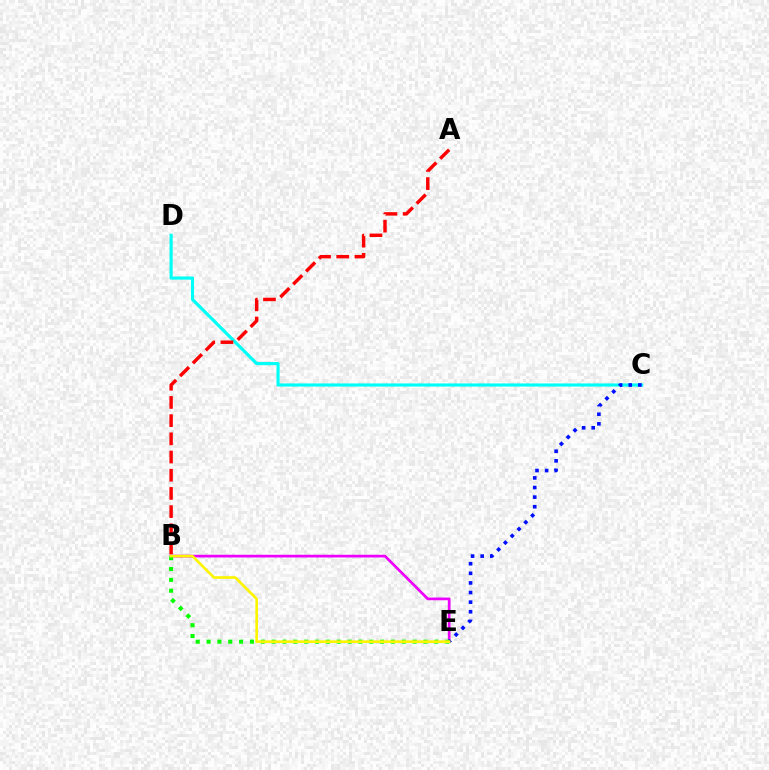{('B', 'E'): [{'color': '#ee00ff', 'line_style': 'solid', 'thickness': 1.95}, {'color': '#08ff00', 'line_style': 'dotted', 'thickness': 2.95}, {'color': '#fcf500', 'line_style': 'solid', 'thickness': 1.91}], ('C', 'D'): [{'color': '#00fff6', 'line_style': 'solid', 'thickness': 2.26}], ('C', 'E'): [{'color': '#0010ff', 'line_style': 'dotted', 'thickness': 2.61}], ('A', 'B'): [{'color': '#ff0000', 'line_style': 'dashed', 'thickness': 2.47}]}